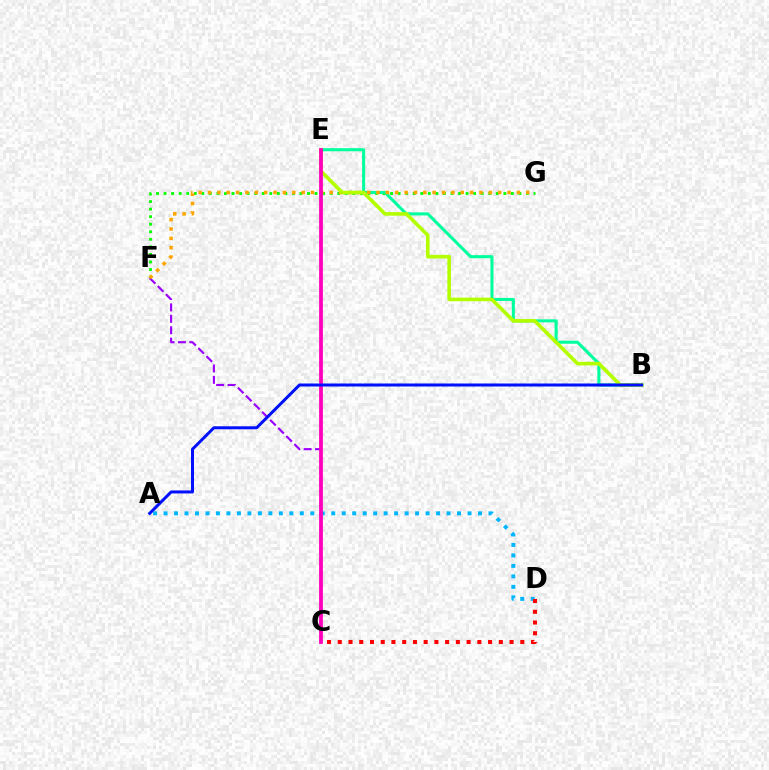{('A', 'D'): [{'color': '#00b5ff', 'line_style': 'dotted', 'thickness': 2.85}], ('F', 'G'): [{'color': '#08ff00', 'line_style': 'dotted', 'thickness': 2.05}, {'color': '#ffa500', 'line_style': 'dotted', 'thickness': 2.54}], ('C', 'F'): [{'color': '#9b00ff', 'line_style': 'dashed', 'thickness': 1.55}], ('C', 'D'): [{'color': '#ff0000', 'line_style': 'dotted', 'thickness': 2.92}], ('B', 'E'): [{'color': '#00ff9d', 'line_style': 'solid', 'thickness': 2.2}, {'color': '#b3ff00', 'line_style': 'solid', 'thickness': 2.6}], ('C', 'E'): [{'color': '#ff00bd', 'line_style': 'solid', 'thickness': 2.72}], ('A', 'B'): [{'color': '#0010ff', 'line_style': 'solid', 'thickness': 2.17}]}